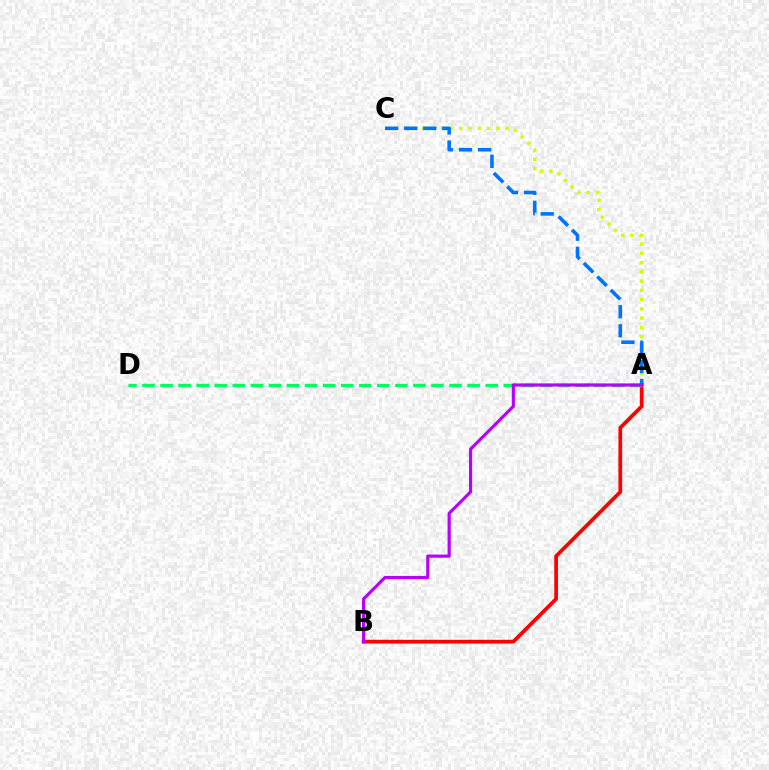{('A', 'C'): [{'color': '#d1ff00', 'line_style': 'dotted', 'thickness': 2.51}, {'color': '#0074ff', 'line_style': 'dashed', 'thickness': 2.59}], ('A', 'B'): [{'color': '#ff0000', 'line_style': 'solid', 'thickness': 2.68}, {'color': '#b900ff', 'line_style': 'solid', 'thickness': 2.27}], ('A', 'D'): [{'color': '#00ff5c', 'line_style': 'dashed', 'thickness': 2.45}]}